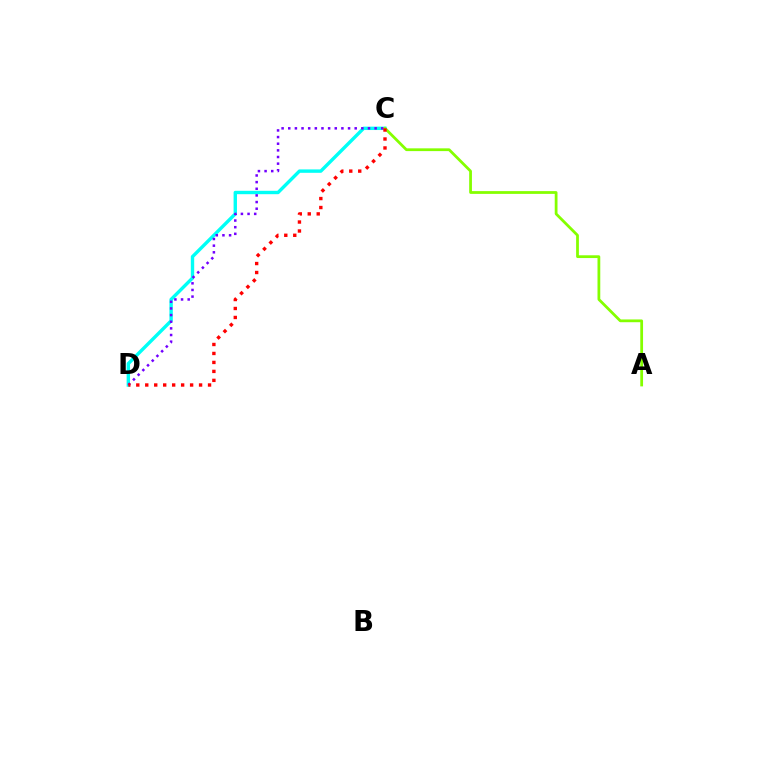{('C', 'D'): [{'color': '#00fff6', 'line_style': 'solid', 'thickness': 2.44}, {'color': '#7200ff', 'line_style': 'dotted', 'thickness': 1.81}, {'color': '#ff0000', 'line_style': 'dotted', 'thickness': 2.44}], ('A', 'C'): [{'color': '#84ff00', 'line_style': 'solid', 'thickness': 1.99}]}